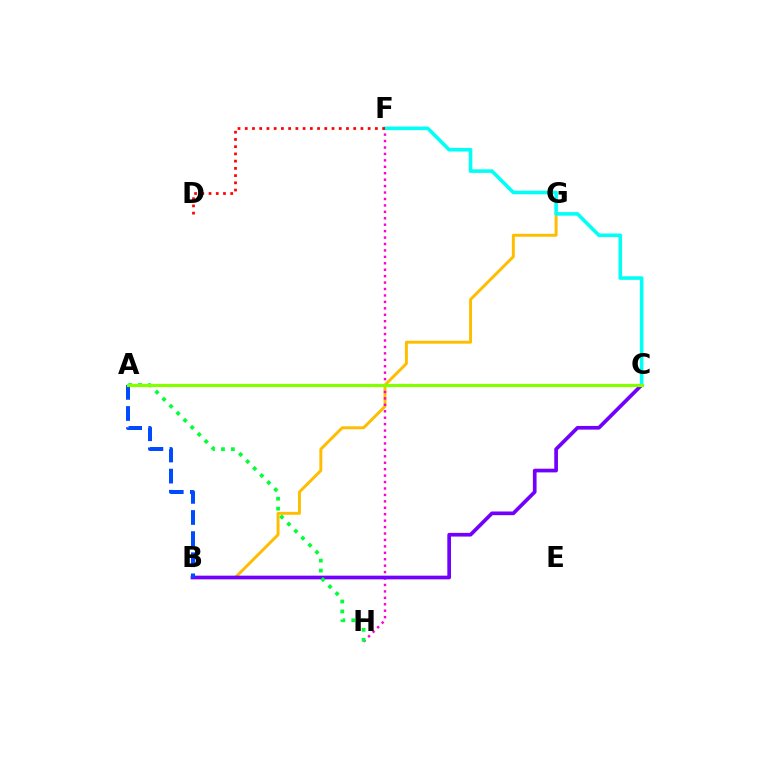{('B', 'G'): [{'color': '#ffbd00', 'line_style': 'solid', 'thickness': 2.12}], ('F', 'H'): [{'color': '#ff00cf', 'line_style': 'dotted', 'thickness': 1.75}], ('B', 'C'): [{'color': '#7200ff', 'line_style': 'solid', 'thickness': 2.65}], ('C', 'F'): [{'color': '#00fff6', 'line_style': 'solid', 'thickness': 2.58}], ('A', 'B'): [{'color': '#004bff', 'line_style': 'dashed', 'thickness': 2.87}], ('D', 'F'): [{'color': '#ff0000', 'line_style': 'dotted', 'thickness': 1.96}], ('A', 'H'): [{'color': '#00ff39', 'line_style': 'dotted', 'thickness': 2.7}], ('A', 'C'): [{'color': '#84ff00', 'line_style': 'solid', 'thickness': 2.32}]}